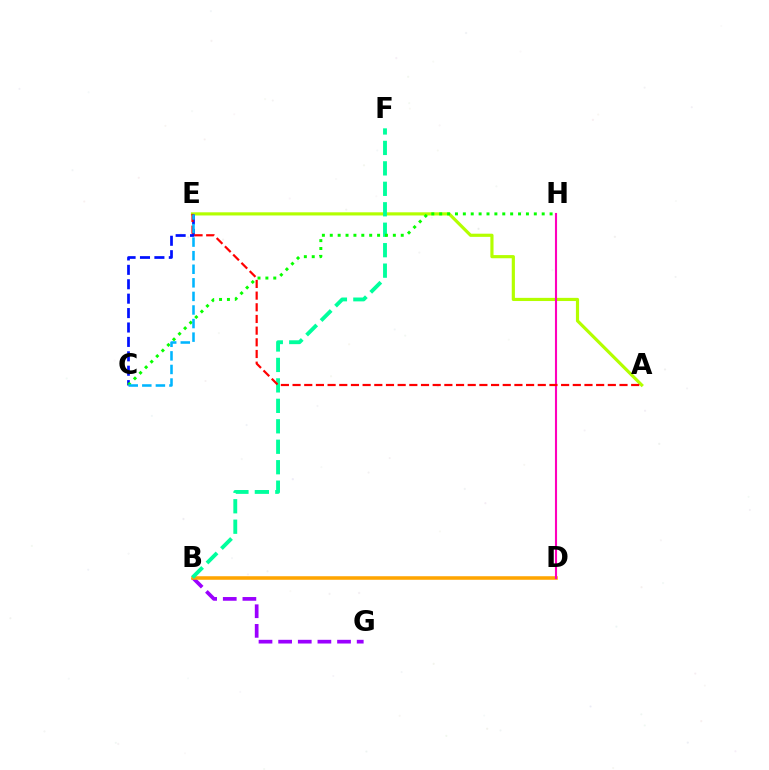{('B', 'G'): [{'color': '#9b00ff', 'line_style': 'dashed', 'thickness': 2.67}], ('B', 'D'): [{'color': '#ffa500', 'line_style': 'solid', 'thickness': 2.55}], ('A', 'E'): [{'color': '#b3ff00', 'line_style': 'solid', 'thickness': 2.28}, {'color': '#ff0000', 'line_style': 'dashed', 'thickness': 1.59}], ('C', 'E'): [{'color': '#0010ff', 'line_style': 'dashed', 'thickness': 1.96}, {'color': '#00b5ff', 'line_style': 'dashed', 'thickness': 1.84}], ('D', 'H'): [{'color': '#ff00bd', 'line_style': 'solid', 'thickness': 1.52}], ('B', 'F'): [{'color': '#00ff9d', 'line_style': 'dashed', 'thickness': 2.78}], ('C', 'H'): [{'color': '#08ff00', 'line_style': 'dotted', 'thickness': 2.14}]}